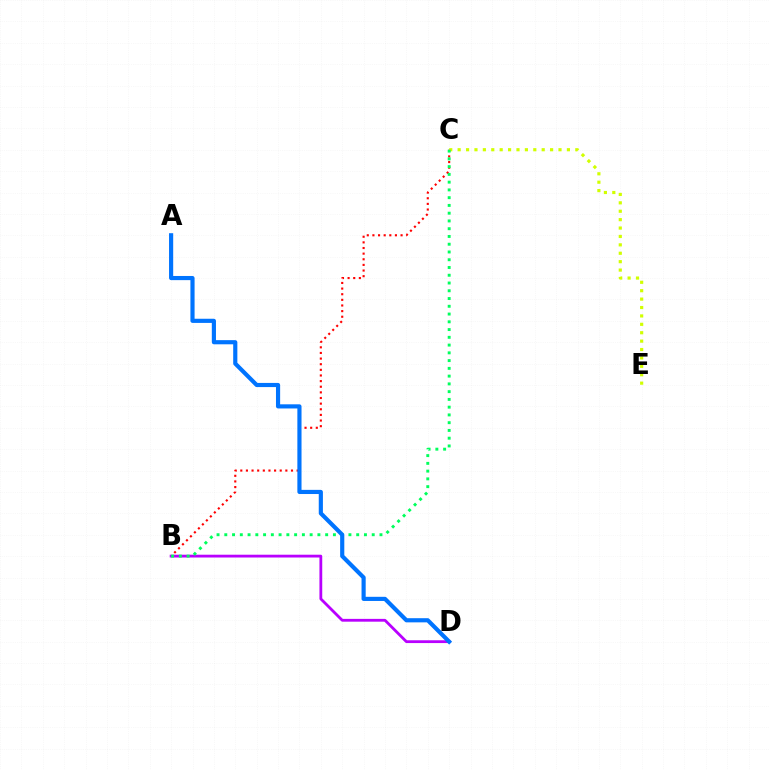{('B', 'C'): [{'color': '#ff0000', 'line_style': 'dotted', 'thickness': 1.53}, {'color': '#00ff5c', 'line_style': 'dotted', 'thickness': 2.11}], ('C', 'E'): [{'color': '#d1ff00', 'line_style': 'dotted', 'thickness': 2.28}], ('B', 'D'): [{'color': '#b900ff', 'line_style': 'solid', 'thickness': 2.02}], ('A', 'D'): [{'color': '#0074ff', 'line_style': 'solid', 'thickness': 2.99}]}